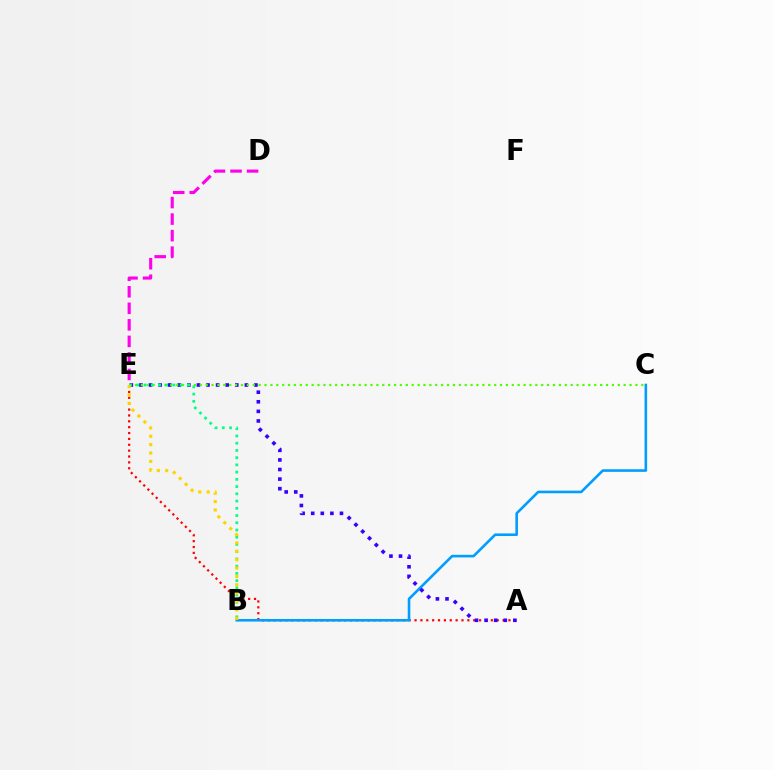{('D', 'E'): [{'color': '#ff00ed', 'line_style': 'dashed', 'thickness': 2.25}], ('A', 'E'): [{'color': '#ff0000', 'line_style': 'dotted', 'thickness': 1.59}, {'color': '#3700ff', 'line_style': 'dotted', 'thickness': 2.6}], ('B', 'C'): [{'color': '#009eff', 'line_style': 'solid', 'thickness': 1.88}], ('C', 'E'): [{'color': '#4fff00', 'line_style': 'dotted', 'thickness': 1.6}], ('B', 'E'): [{'color': '#00ff86', 'line_style': 'dotted', 'thickness': 1.97}, {'color': '#ffd500', 'line_style': 'dotted', 'thickness': 2.28}]}